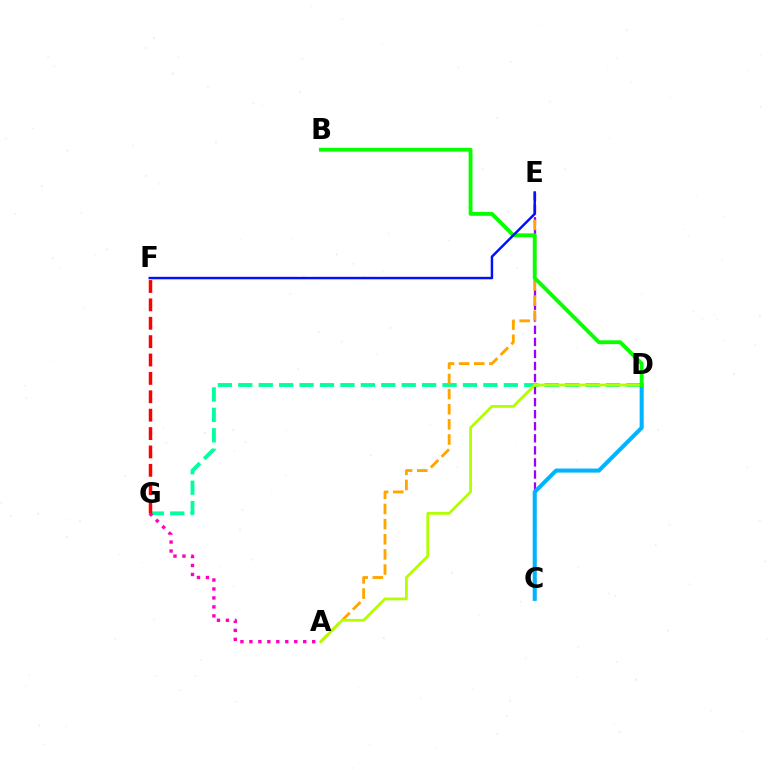{('C', 'E'): [{'color': '#9b00ff', 'line_style': 'dashed', 'thickness': 1.64}], ('D', 'G'): [{'color': '#00ff9d', 'line_style': 'dashed', 'thickness': 2.77}], ('A', 'E'): [{'color': '#ffa500', 'line_style': 'dashed', 'thickness': 2.06}], ('C', 'D'): [{'color': '#00b5ff', 'line_style': 'solid', 'thickness': 2.92}], ('A', 'D'): [{'color': '#b3ff00', 'line_style': 'solid', 'thickness': 2.0}], ('A', 'G'): [{'color': '#ff00bd', 'line_style': 'dotted', 'thickness': 2.44}], ('B', 'D'): [{'color': '#08ff00', 'line_style': 'solid', 'thickness': 2.78}], ('F', 'G'): [{'color': '#ff0000', 'line_style': 'dashed', 'thickness': 2.5}], ('E', 'F'): [{'color': '#0010ff', 'line_style': 'solid', 'thickness': 1.77}]}